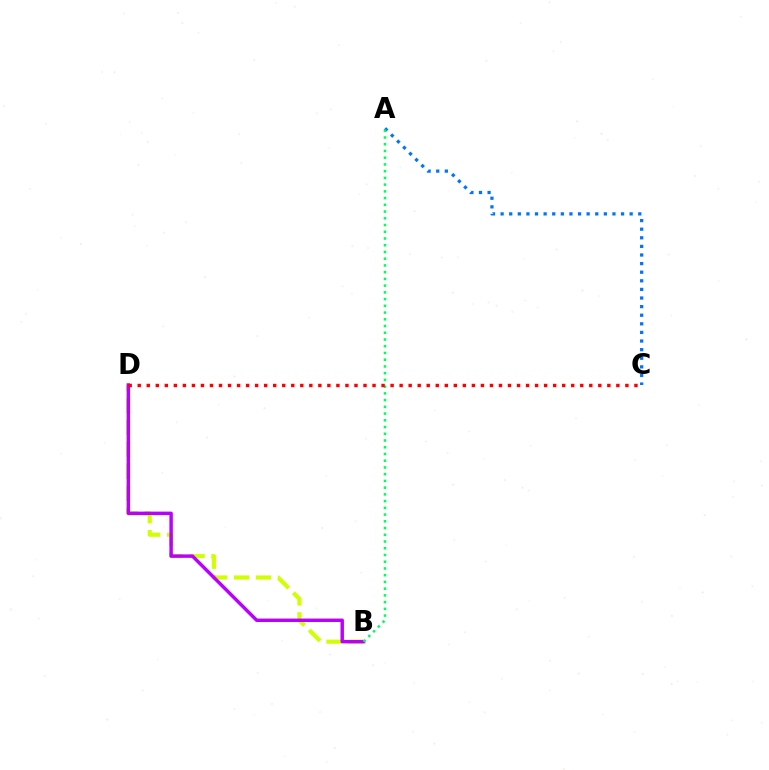{('B', 'D'): [{'color': '#d1ff00', 'line_style': 'dashed', 'thickness': 2.98}, {'color': '#b900ff', 'line_style': 'solid', 'thickness': 2.47}], ('A', 'C'): [{'color': '#0074ff', 'line_style': 'dotted', 'thickness': 2.34}], ('A', 'B'): [{'color': '#00ff5c', 'line_style': 'dotted', 'thickness': 1.83}], ('C', 'D'): [{'color': '#ff0000', 'line_style': 'dotted', 'thickness': 2.45}]}